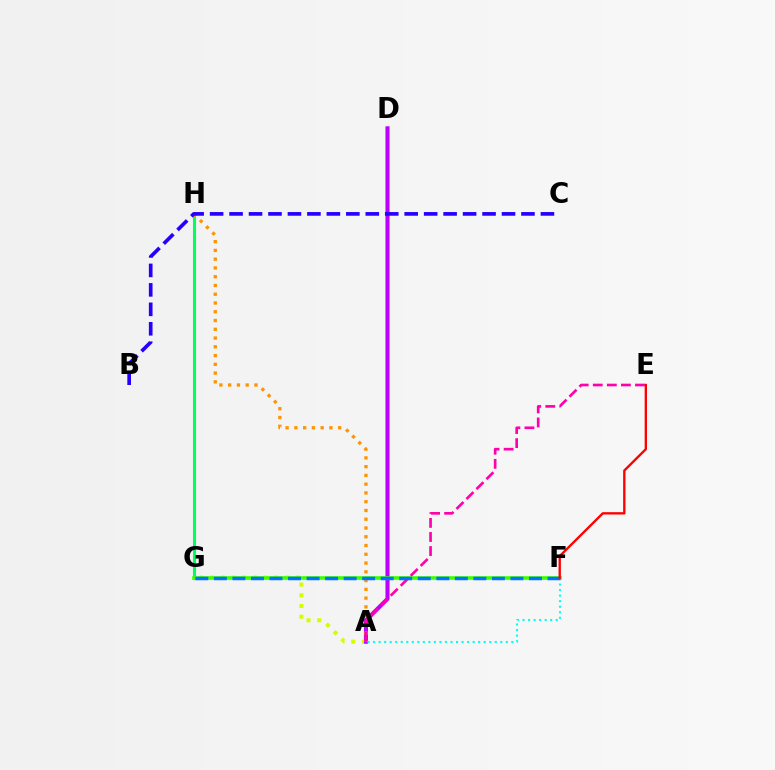{('A', 'G'): [{'color': '#d1ff00', 'line_style': 'dotted', 'thickness': 2.91}], ('G', 'H'): [{'color': '#00ff5c', 'line_style': 'solid', 'thickness': 2.21}], ('A', 'D'): [{'color': '#b900ff', 'line_style': 'solid', 'thickness': 2.93}], ('A', 'H'): [{'color': '#ff9400', 'line_style': 'dotted', 'thickness': 2.38}], ('A', 'E'): [{'color': '#ff00ac', 'line_style': 'dashed', 'thickness': 1.91}], ('A', 'F'): [{'color': '#00fff6', 'line_style': 'dotted', 'thickness': 1.5}], ('F', 'G'): [{'color': '#3dff00', 'line_style': 'solid', 'thickness': 2.59}, {'color': '#0074ff', 'line_style': 'dashed', 'thickness': 2.52}], ('B', 'C'): [{'color': '#2500ff', 'line_style': 'dashed', 'thickness': 2.64}], ('E', 'F'): [{'color': '#ff0000', 'line_style': 'solid', 'thickness': 1.69}]}